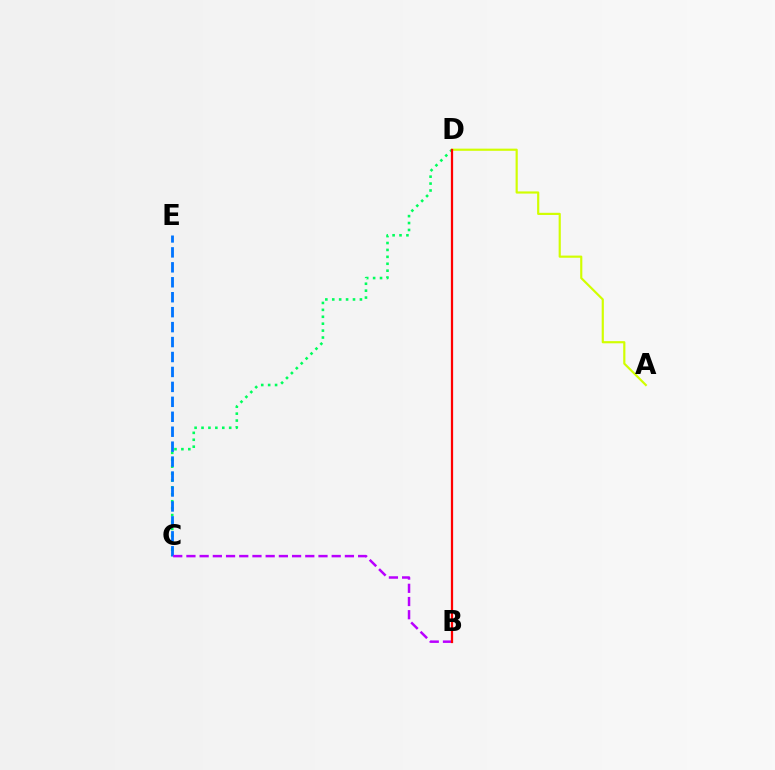{('C', 'D'): [{'color': '#00ff5c', 'line_style': 'dotted', 'thickness': 1.88}], ('A', 'D'): [{'color': '#d1ff00', 'line_style': 'solid', 'thickness': 1.57}], ('C', 'E'): [{'color': '#0074ff', 'line_style': 'dashed', 'thickness': 2.03}], ('B', 'C'): [{'color': '#b900ff', 'line_style': 'dashed', 'thickness': 1.79}], ('B', 'D'): [{'color': '#ff0000', 'line_style': 'solid', 'thickness': 1.62}]}